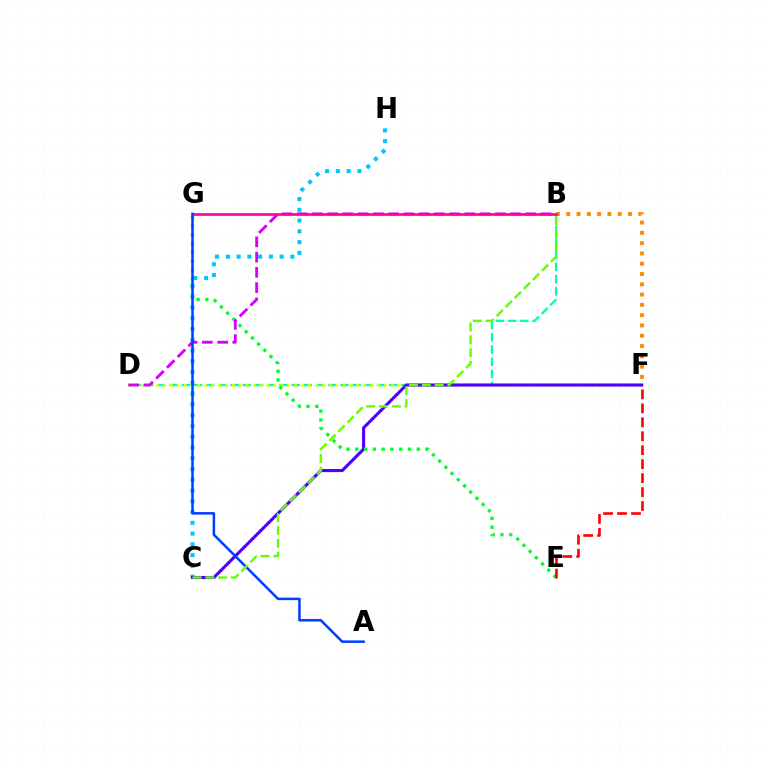{('B', 'F'): [{'color': '#ff8800', 'line_style': 'dotted', 'thickness': 2.8}], ('B', 'D'): [{'color': '#00ffaf', 'line_style': 'dashed', 'thickness': 1.66}, {'color': '#d600ff', 'line_style': 'dashed', 'thickness': 2.07}], ('D', 'F'): [{'color': '#eeff00', 'line_style': 'dotted', 'thickness': 1.88}], ('C', 'H'): [{'color': '#00c7ff', 'line_style': 'dotted', 'thickness': 2.93}], ('C', 'F'): [{'color': '#4f00ff', 'line_style': 'solid', 'thickness': 2.23}], ('E', 'G'): [{'color': '#00ff27', 'line_style': 'dotted', 'thickness': 2.38}], ('E', 'F'): [{'color': '#ff0000', 'line_style': 'dashed', 'thickness': 1.9}], ('B', 'G'): [{'color': '#ff00a0', 'line_style': 'solid', 'thickness': 1.92}], ('A', 'G'): [{'color': '#003fff', 'line_style': 'solid', 'thickness': 1.82}], ('B', 'C'): [{'color': '#66ff00', 'line_style': 'dashed', 'thickness': 1.74}]}